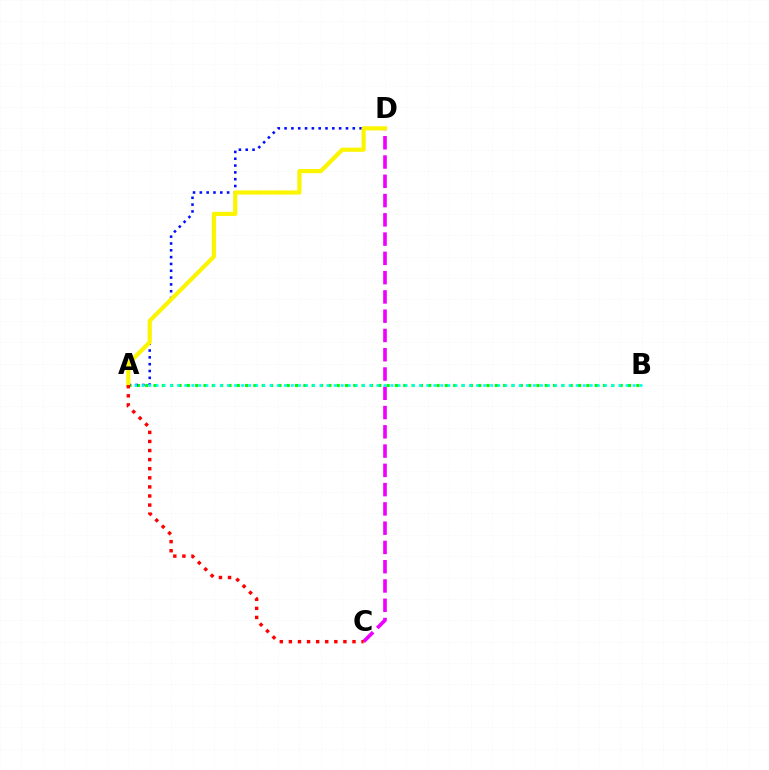{('A', 'B'): [{'color': '#08ff00', 'line_style': 'dotted', 'thickness': 2.26}, {'color': '#00fff6', 'line_style': 'dotted', 'thickness': 1.93}], ('A', 'D'): [{'color': '#0010ff', 'line_style': 'dotted', 'thickness': 1.85}, {'color': '#fcf500', 'line_style': 'solid', 'thickness': 2.99}], ('C', 'D'): [{'color': '#ee00ff', 'line_style': 'dashed', 'thickness': 2.62}], ('A', 'C'): [{'color': '#ff0000', 'line_style': 'dotted', 'thickness': 2.47}]}